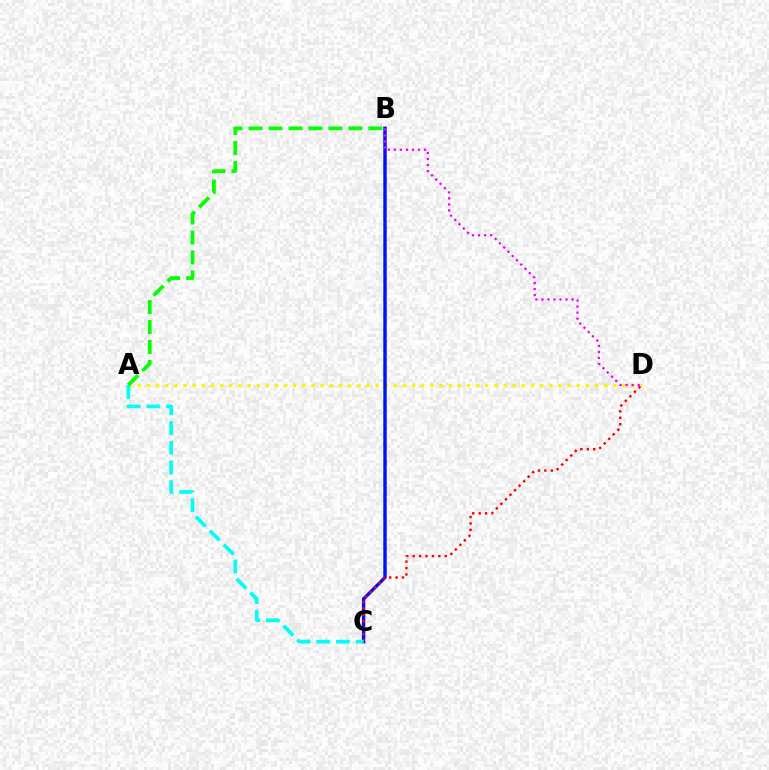{('A', 'D'): [{'color': '#fcf500', 'line_style': 'dotted', 'thickness': 2.48}], ('B', 'C'): [{'color': '#0010ff', 'line_style': 'solid', 'thickness': 2.46}], ('C', 'D'): [{'color': '#ff0000', 'line_style': 'dotted', 'thickness': 1.74}], ('B', 'D'): [{'color': '#ee00ff', 'line_style': 'dotted', 'thickness': 1.64}], ('A', 'C'): [{'color': '#00fff6', 'line_style': 'dashed', 'thickness': 2.68}], ('A', 'B'): [{'color': '#08ff00', 'line_style': 'dashed', 'thickness': 2.71}]}